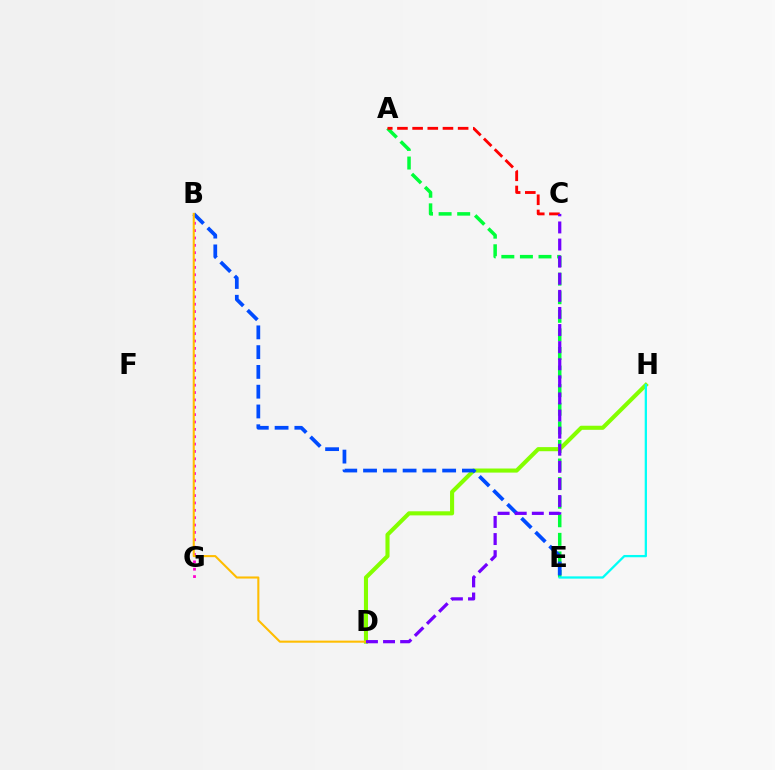{('A', 'E'): [{'color': '#00ff39', 'line_style': 'dashed', 'thickness': 2.53}], ('B', 'G'): [{'color': '#ff00cf', 'line_style': 'dotted', 'thickness': 2.0}], ('A', 'C'): [{'color': '#ff0000', 'line_style': 'dashed', 'thickness': 2.06}], ('D', 'H'): [{'color': '#84ff00', 'line_style': 'solid', 'thickness': 2.94}], ('E', 'H'): [{'color': '#00fff6', 'line_style': 'solid', 'thickness': 1.64}], ('B', 'E'): [{'color': '#004bff', 'line_style': 'dashed', 'thickness': 2.69}], ('B', 'D'): [{'color': '#ffbd00', 'line_style': 'solid', 'thickness': 1.5}], ('C', 'D'): [{'color': '#7200ff', 'line_style': 'dashed', 'thickness': 2.32}]}